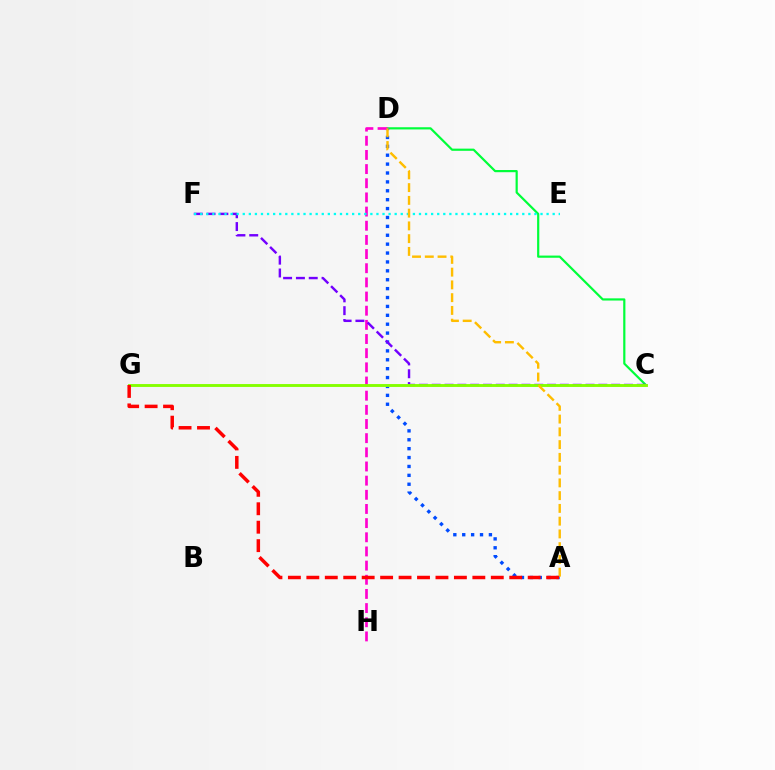{('C', 'D'): [{'color': '#00ff39', 'line_style': 'solid', 'thickness': 1.58}], ('A', 'D'): [{'color': '#004bff', 'line_style': 'dotted', 'thickness': 2.42}, {'color': '#ffbd00', 'line_style': 'dashed', 'thickness': 1.73}], ('D', 'H'): [{'color': '#ff00cf', 'line_style': 'dashed', 'thickness': 1.92}], ('C', 'F'): [{'color': '#7200ff', 'line_style': 'dashed', 'thickness': 1.74}], ('E', 'F'): [{'color': '#00fff6', 'line_style': 'dotted', 'thickness': 1.65}], ('C', 'G'): [{'color': '#84ff00', 'line_style': 'solid', 'thickness': 2.08}], ('A', 'G'): [{'color': '#ff0000', 'line_style': 'dashed', 'thickness': 2.51}]}